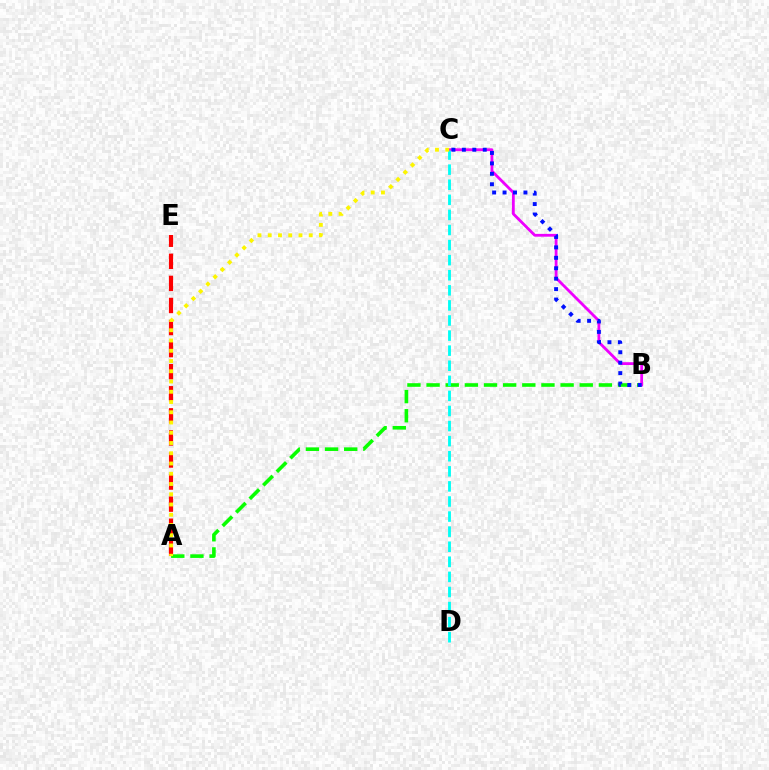{('A', 'B'): [{'color': '#08ff00', 'line_style': 'dashed', 'thickness': 2.6}], ('B', 'C'): [{'color': '#ee00ff', 'line_style': 'solid', 'thickness': 2.02}, {'color': '#0010ff', 'line_style': 'dotted', 'thickness': 2.83}], ('C', 'D'): [{'color': '#00fff6', 'line_style': 'dashed', 'thickness': 2.05}], ('A', 'E'): [{'color': '#ff0000', 'line_style': 'dashed', 'thickness': 3.0}], ('A', 'C'): [{'color': '#fcf500', 'line_style': 'dotted', 'thickness': 2.78}]}